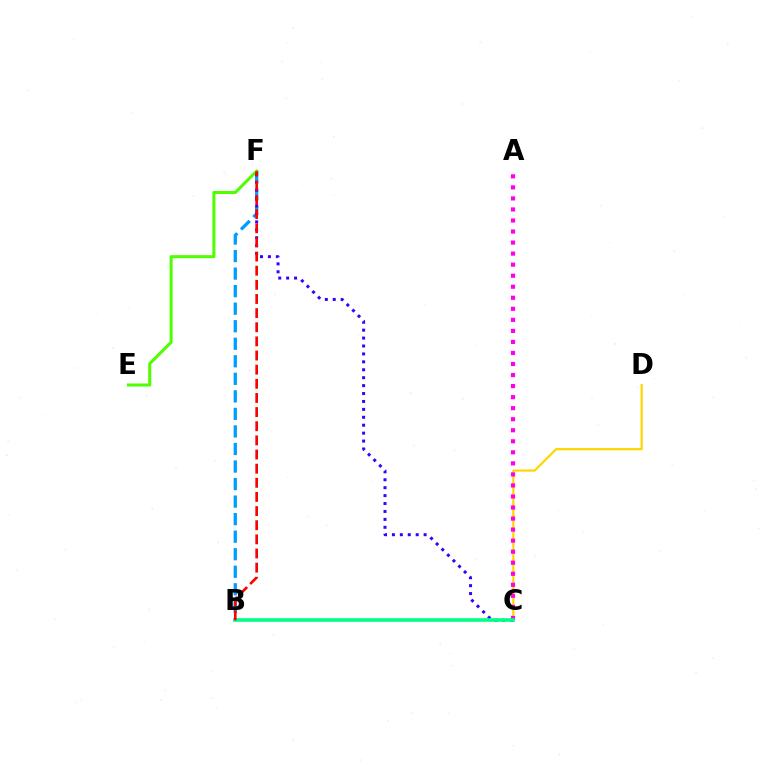{('C', 'D'): [{'color': '#ffd500', 'line_style': 'solid', 'thickness': 1.58}], ('B', 'F'): [{'color': '#009eff', 'line_style': 'dashed', 'thickness': 2.38}, {'color': '#ff0000', 'line_style': 'dashed', 'thickness': 1.92}], ('A', 'C'): [{'color': '#ff00ed', 'line_style': 'dotted', 'thickness': 3.0}], ('E', 'F'): [{'color': '#4fff00', 'line_style': 'solid', 'thickness': 2.19}], ('C', 'F'): [{'color': '#3700ff', 'line_style': 'dotted', 'thickness': 2.15}], ('B', 'C'): [{'color': '#00ff86', 'line_style': 'solid', 'thickness': 2.61}]}